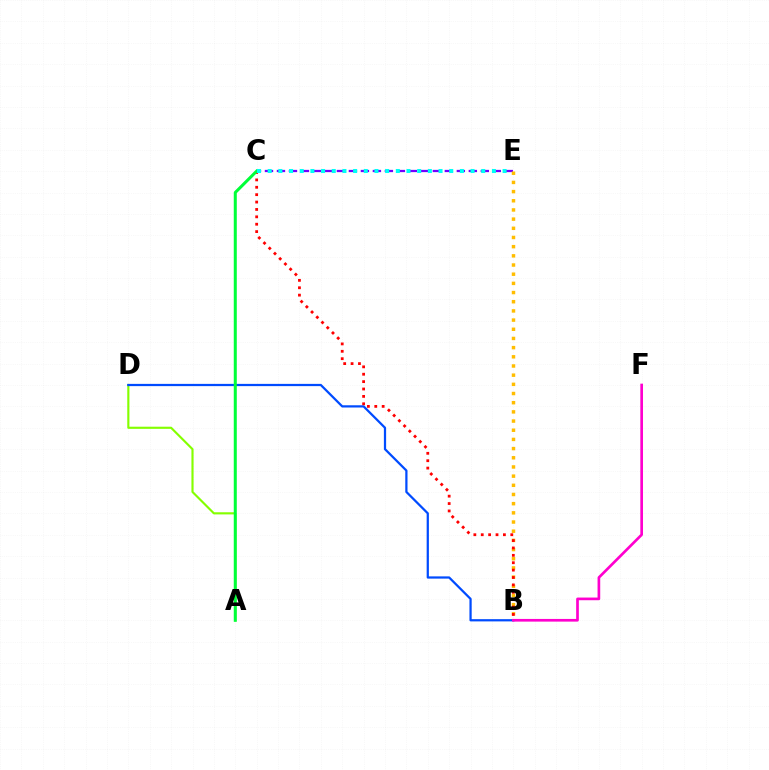{('C', 'E'): [{'color': '#7200ff', 'line_style': 'dashed', 'thickness': 1.63}, {'color': '#00fff6', 'line_style': 'dotted', 'thickness': 2.9}], ('B', 'E'): [{'color': '#ffbd00', 'line_style': 'dotted', 'thickness': 2.49}], ('A', 'D'): [{'color': '#84ff00', 'line_style': 'solid', 'thickness': 1.54}], ('B', 'D'): [{'color': '#004bff', 'line_style': 'solid', 'thickness': 1.61}], ('B', 'F'): [{'color': '#ff00cf', 'line_style': 'solid', 'thickness': 1.93}], ('B', 'C'): [{'color': '#ff0000', 'line_style': 'dotted', 'thickness': 2.01}], ('A', 'C'): [{'color': '#00ff39', 'line_style': 'solid', 'thickness': 2.18}]}